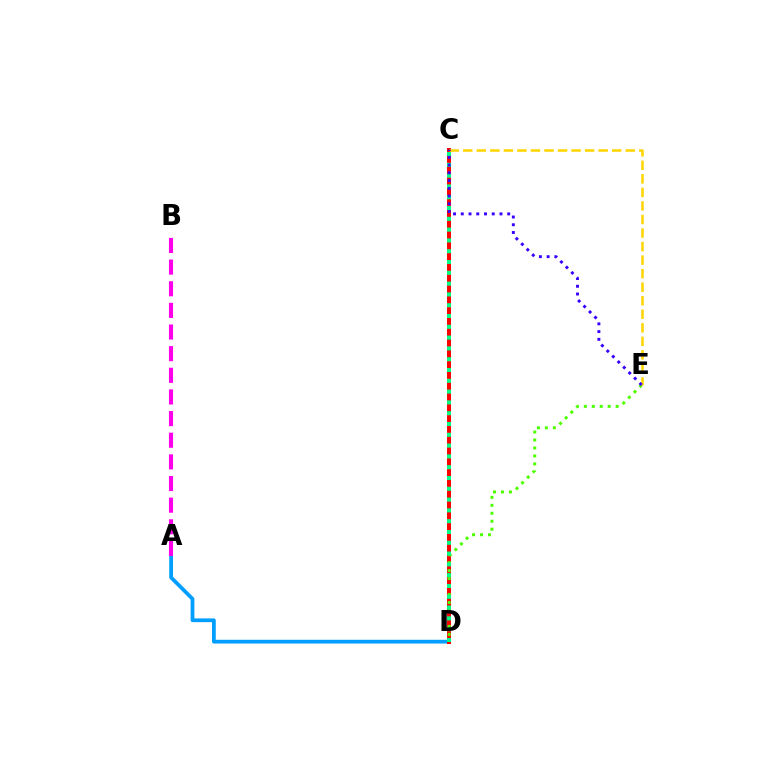{('A', 'D'): [{'color': '#009eff', 'line_style': 'solid', 'thickness': 2.71}], ('C', 'D'): [{'color': '#ff0000', 'line_style': 'solid', 'thickness': 2.87}, {'color': '#00ff86', 'line_style': 'dotted', 'thickness': 2.93}], ('D', 'E'): [{'color': '#4fff00', 'line_style': 'dotted', 'thickness': 2.16}], ('A', 'B'): [{'color': '#ff00ed', 'line_style': 'dashed', 'thickness': 2.94}], ('C', 'E'): [{'color': '#ffd500', 'line_style': 'dashed', 'thickness': 1.84}, {'color': '#3700ff', 'line_style': 'dotted', 'thickness': 2.1}]}